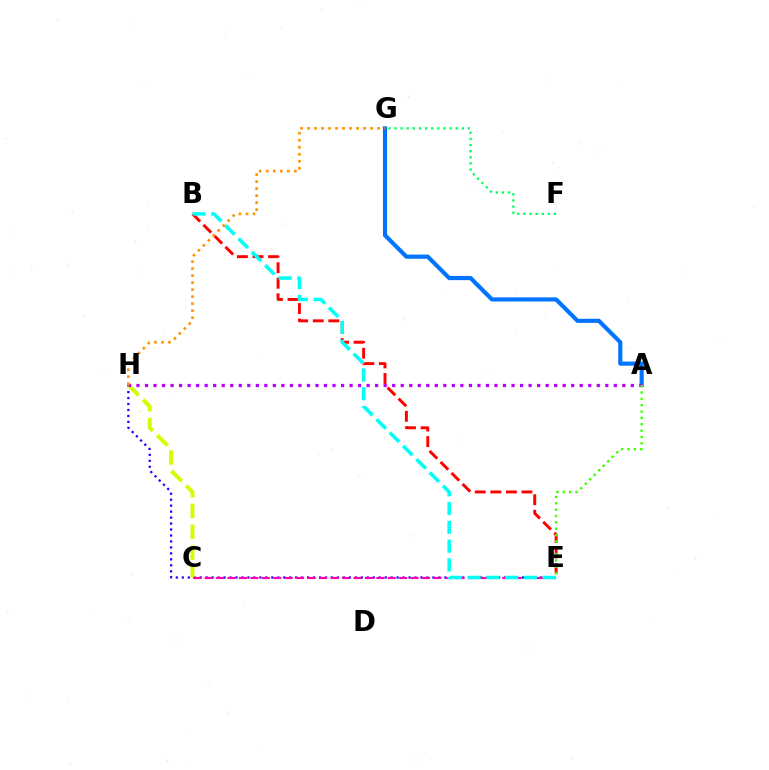{('B', 'E'): [{'color': '#ff0000', 'line_style': 'dashed', 'thickness': 2.11}, {'color': '#00fff6', 'line_style': 'dashed', 'thickness': 2.55}], ('E', 'H'): [{'color': '#2500ff', 'line_style': 'dotted', 'thickness': 1.62}], ('C', 'H'): [{'color': '#d1ff00', 'line_style': 'dashed', 'thickness': 2.82}], ('C', 'E'): [{'color': '#ff00ac', 'line_style': 'dashed', 'thickness': 1.55}], ('A', 'G'): [{'color': '#0074ff', 'line_style': 'solid', 'thickness': 2.98}], ('A', 'H'): [{'color': '#b900ff', 'line_style': 'dotted', 'thickness': 2.32}], ('A', 'E'): [{'color': '#3dff00', 'line_style': 'dotted', 'thickness': 1.72}], ('F', 'G'): [{'color': '#00ff5c', 'line_style': 'dotted', 'thickness': 1.66}], ('G', 'H'): [{'color': '#ff9400', 'line_style': 'dotted', 'thickness': 1.9}]}